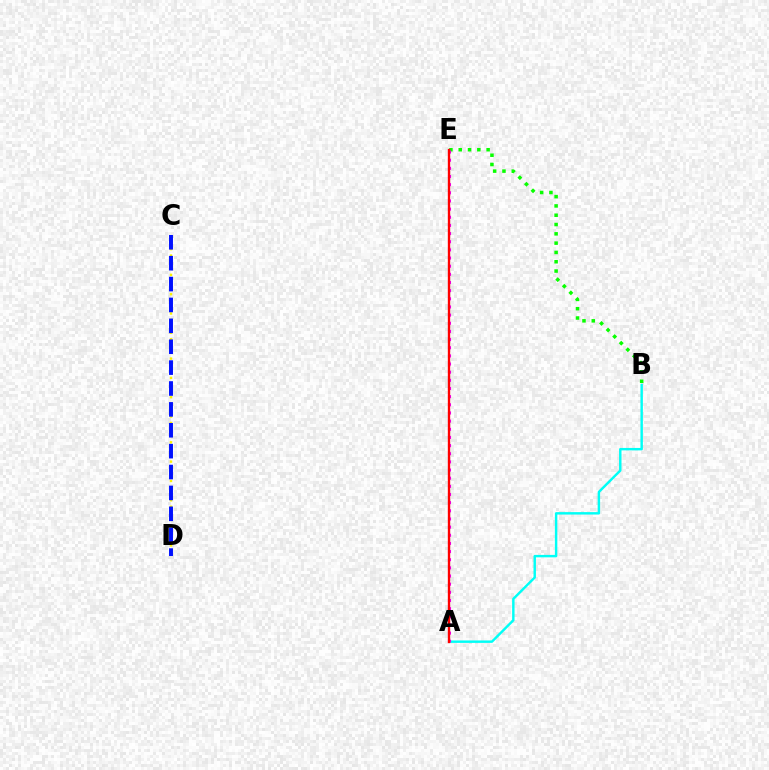{('A', 'B'): [{'color': '#00fff6', 'line_style': 'solid', 'thickness': 1.75}], ('C', 'D'): [{'color': '#fcf500', 'line_style': 'dotted', 'thickness': 1.75}, {'color': '#0010ff', 'line_style': 'dashed', 'thickness': 2.84}], ('B', 'E'): [{'color': '#08ff00', 'line_style': 'dotted', 'thickness': 2.53}], ('A', 'E'): [{'color': '#ee00ff', 'line_style': 'dotted', 'thickness': 2.22}, {'color': '#ff0000', 'line_style': 'solid', 'thickness': 1.69}]}